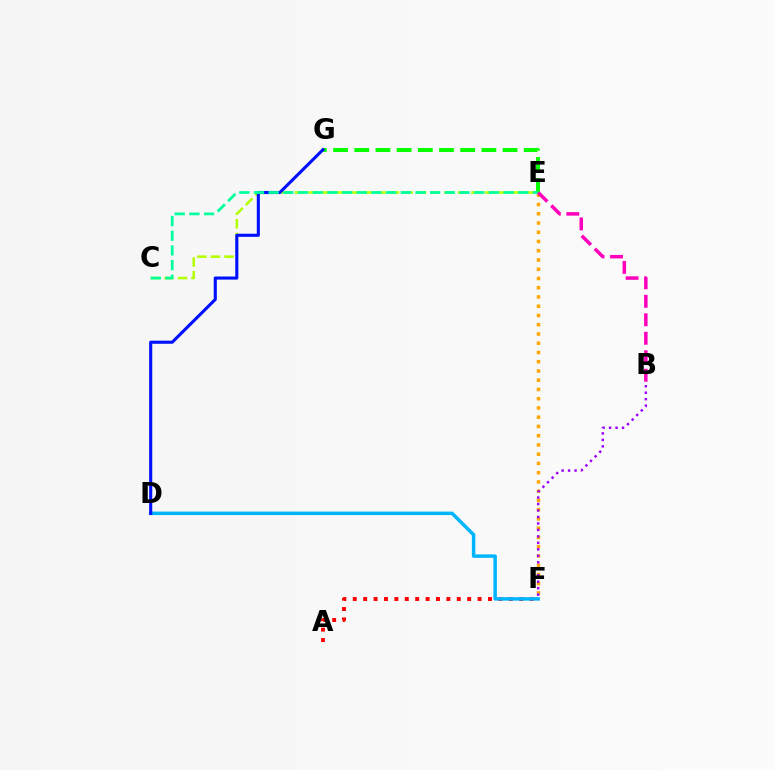{('C', 'E'): [{'color': '#b3ff00', 'line_style': 'dashed', 'thickness': 1.84}, {'color': '#00ff9d', 'line_style': 'dashed', 'thickness': 1.99}], ('A', 'F'): [{'color': '#ff0000', 'line_style': 'dotted', 'thickness': 2.83}], ('D', 'F'): [{'color': '#00b5ff', 'line_style': 'solid', 'thickness': 2.51}], ('E', 'G'): [{'color': '#08ff00', 'line_style': 'dashed', 'thickness': 2.88}], ('D', 'G'): [{'color': '#0010ff', 'line_style': 'solid', 'thickness': 2.24}], ('E', 'F'): [{'color': '#ffa500', 'line_style': 'dotted', 'thickness': 2.51}], ('B', 'E'): [{'color': '#ff00bd', 'line_style': 'dashed', 'thickness': 2.51}], ('B', 'F'): [{'color': '#9b00ff', 'line_style': 'dotted', 'thickness': 1.76}]}